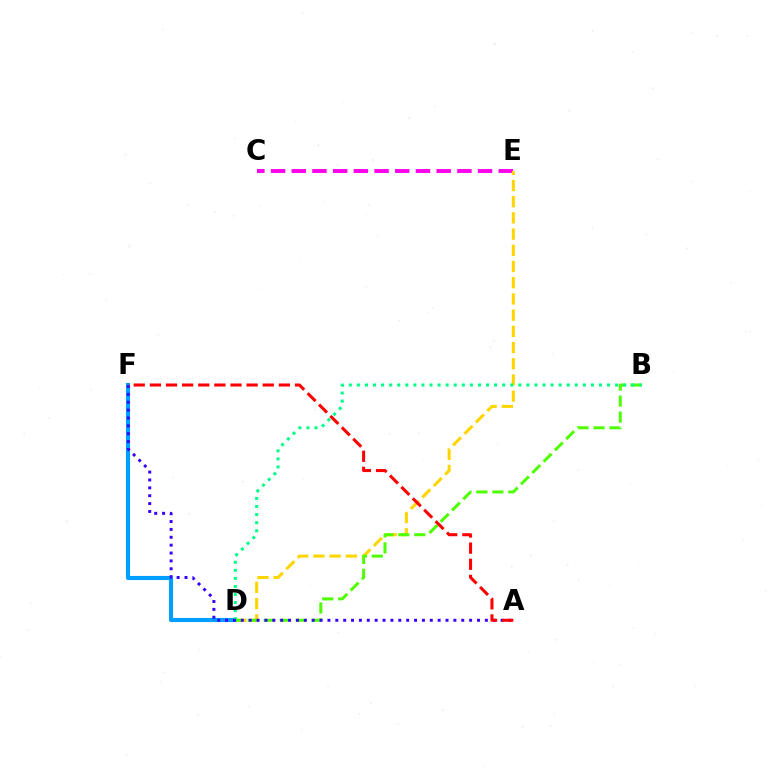{('C', 'E'): [{'color': '#ff00ed', 'line_style': 'dashed', 'thickness': 2.81}], ('D', 'E'): [{'color': '#ffd500', 'line_style': 'dashed', 'thickness': 2.2}], ('D', 'F'): [{'color': '#009eff', 'line_style': 'solid', 'thickness': 2.96}], ('B', 'D'): [{'color': '#4fff00', 'line_style': 'dashed', 'thickness': 2.17}, {'color': '#00ff86', 'line_style': 'dotted', 'thickness': 2.19}], ('A', 'F'): [{'color': '#3700ff', 'line_style': 'dotted', 'thickness': 2.14}, {'color': '#ff0000', 'line_style': 'dashed', 'thickness': 2.19}]}